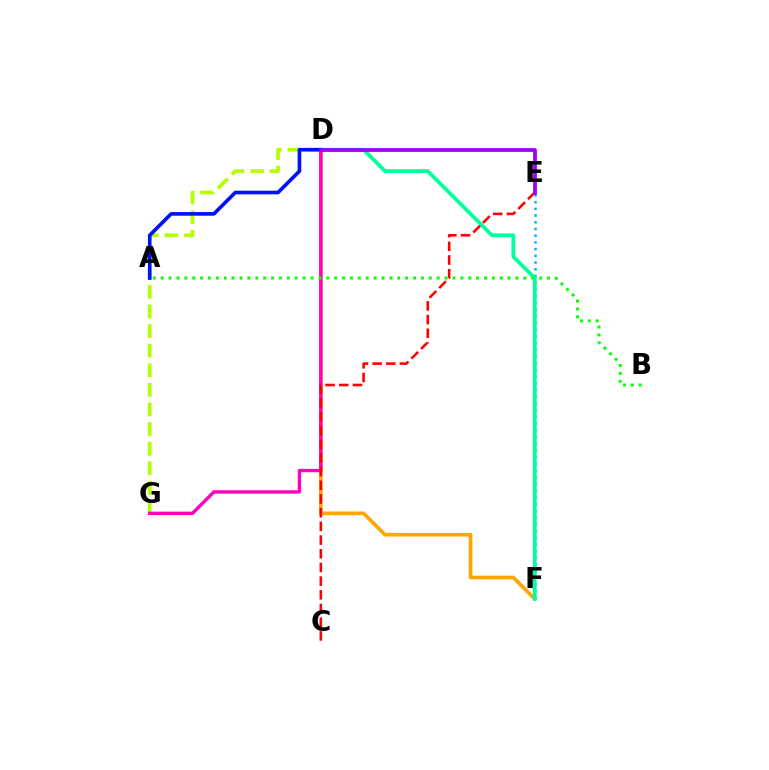{('D', 'F'): [{'color': '#ffa500', 'line_style': 'solid', 'thickness': 2.64}, {'color': '#00ff9d', 'line_style': 'solid', 'thickness': 2.72}], ('D', 'G'): [{'color': '#b3ff00', 'line_style': 'dashed', 'thickness': 2.66}, {'color': '#ff00bd', 'line_style': 'solid', 'thickness': 2.43}], ('E', 'F'): [{'color': '#00b5ff', 'line_style': 'dotted', 'thickness': 1.82}], ('A', 'D'): [{'color': '#0010ff', 'line_style': 'solid', 'thickness': 2.62}], ('A', 'B'): [{'color': '#08ff00', 'line_style': 'dotted', 'thickness': 2.14}], ('C', 'E'): [{'color': '#ff0000', 'line_style': 'dashed', 'thickness': 1.86}], ('D', 'E'): [{'color': '#9b00ff', 'line_style': 'solid', 'thickness': 2.7}]}